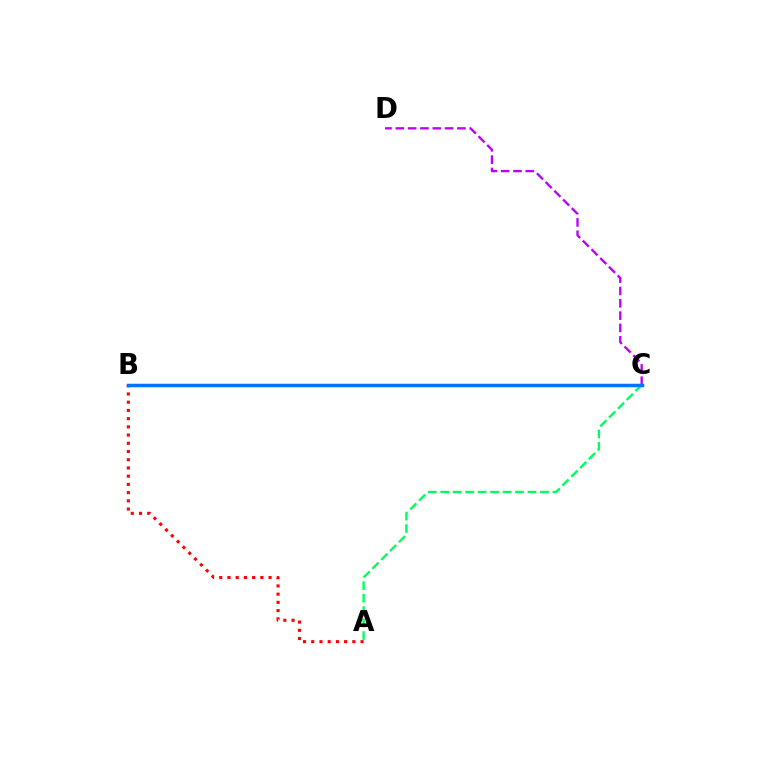{('A', 'B'): [{'color': '#ff0000', 'line_style': 'dotted', 'thickness': 2.23}], ('B', 'C'): [{'color': '#d1ff00', 'line_style': 'dotted', 'thickness': 2.2}, {'color': '#0074ff', 'line_style': 'solid', 'thickness': 2.51}], ('A', 'C'): [{'color': '#00ff5c', 'line_style': 'dashed', 'thickness': 1.69}], ('C', 'D'): [{'color': '#b900ff', 'line_style': 'dashed', 'thickness': 1.67}]}